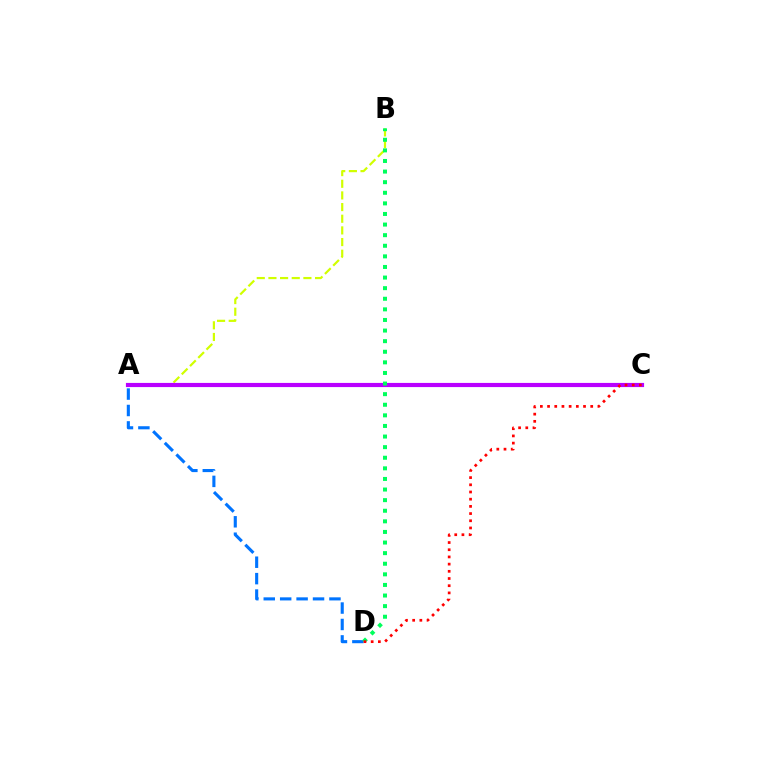{('A', 'D'): [{'color': '#0074ff', 'line_style': 'dashed', 'thickness': 2.23}], ('A', 'B'): [{'color': '#d1ff00', 'line_style': 'dashed', 'thickness': 1.58}], ('A', 'C'): [{'color': '#b900ff', 'line_style': 'solid', 'thickness': 3.0}], ('B', 'D'): [{'color': '#00ff5c', 'line_style': 'dotted', 'thickness': 2.88}], ('C', 'D'): [{'color': '#ff0000', 'line_style': 'dotted', 'thickness': 1.95}]}